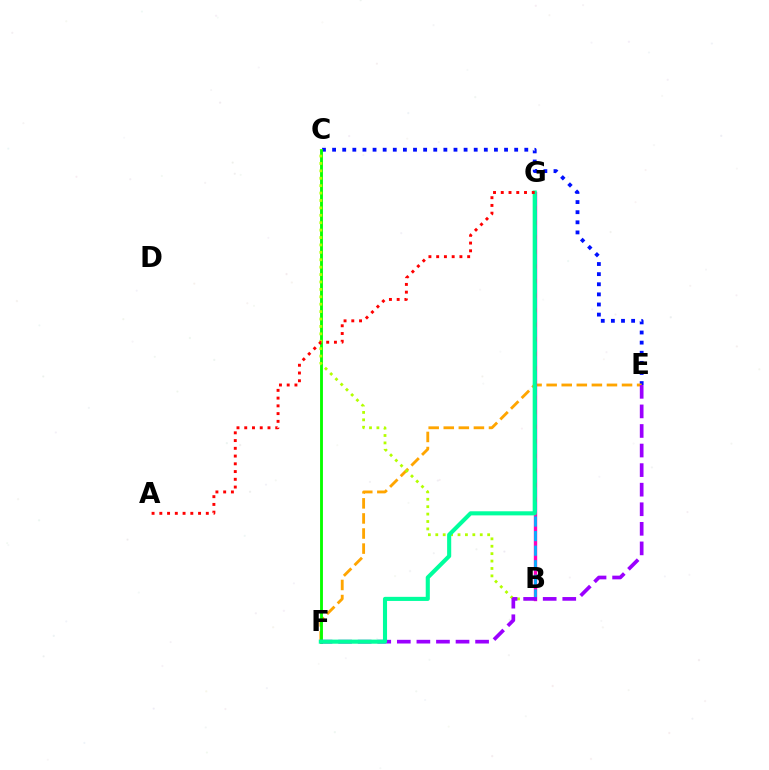{('C', 'E'): [{'color': '#0010ff', 'line_style': 'dotted', 'thickness': 2.75}], ('E', 'F'): [{'color': '#ffa500', 'line_style': 'dashed', 'thickness': 2.05}, {'color': '#9b00ff', 'line_style': 'dashed', 'thickness': 2.66}], ('C', 'F'): [{'color': '#08ff00', 'line_style': 'solid', 'thickness': 2.06}], ('B', 'C'): [{'color': '#b3ff00', 'line_style': 'dotted', 'thickness': 2.01}], ('B', 'G'): [{'color': '#ff00bd', 'line_style': 'solid', 'thickness': 2.42}, {'color': '#00b5ff', 'line_style': 'dashed', 'thickness': 1.98}], ('F', 'G'): [{'color': '#00ff9d', 'line_style': 'solid', 'thickness': 2.95}], ('A', 'G'): [{'color': '#ff0000', 'line_style': 'dotted', 'thickness': 2.11}]}